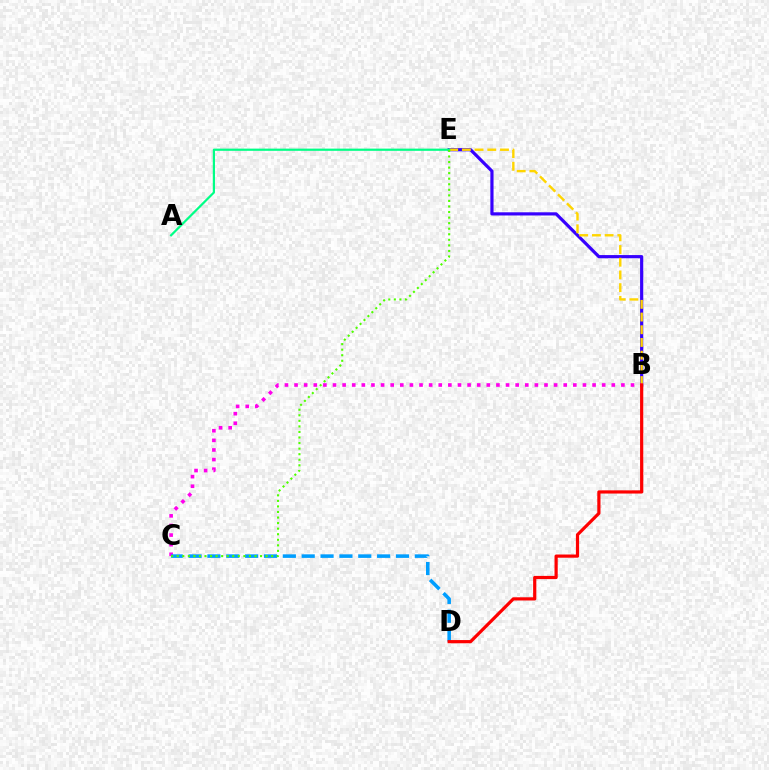{('B', 'E'): [{'color': '#3700ff', 'line_style': 'solid', 'thickness': 2.29}, {'color': '#ffd500', 'line_style': 'dashed', 'thickness': 1.73}], ('B', 'C'): [{'color': '#ff00ed', 'line_style': 'dotted', 'thickness': 2.61}], ('C', 'D'): [{'color': '#009eff', 'line_style': 'dashed', 'thickness': 2.56}], ('A', 'E'): [{'color': '#00ff86', 'line_style': 'solid', 'thickness': 1.59}], ('C', 'E'): [{'color': '#4fff00', 'line_style': 'dotted', 'thickness': 1.51}], ('B', 'D'): [{'color': '#ff0000', 'line_style': 'solid', 'thickness': 2.31}]}